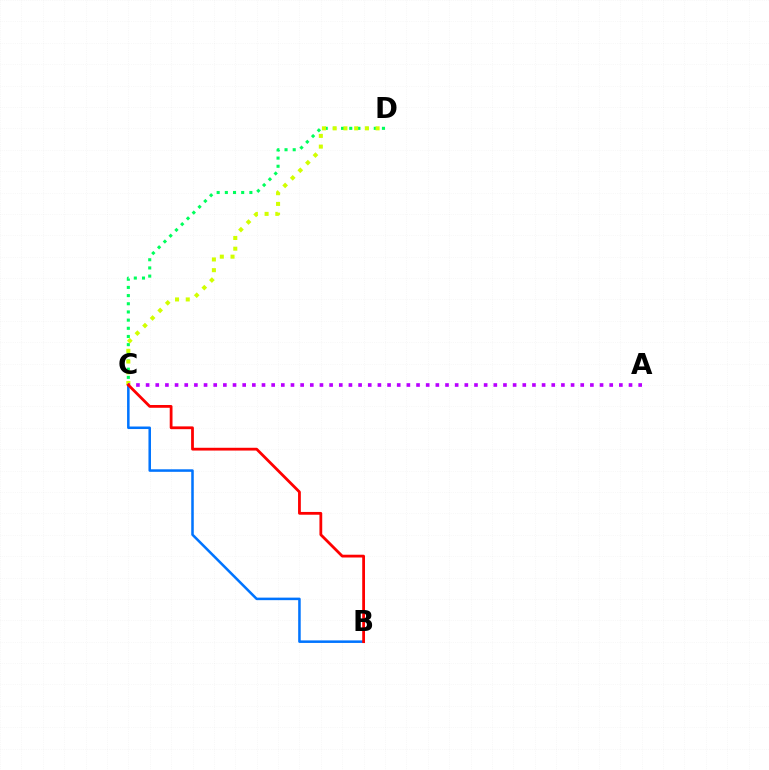{('C', 'D'): [{'color': '#00ff5c', 'line_style': 'dotted', 'thickness': 2.22}, {'color': '#d1ff00', 'line_style': 'dotted', 'thickness': 2.91}], ('B', 'C'): [{'color': '#0074ff', 'line_style': 'solid', 'thickness': 1.82}, {'color': '#ff0000', 'line_style': 'solid', 'thickness': 2.01}], ('A', 'C'): [{'color': '#b900ff', 'line_style': 'dotted', 'thickness': 2.62}]}